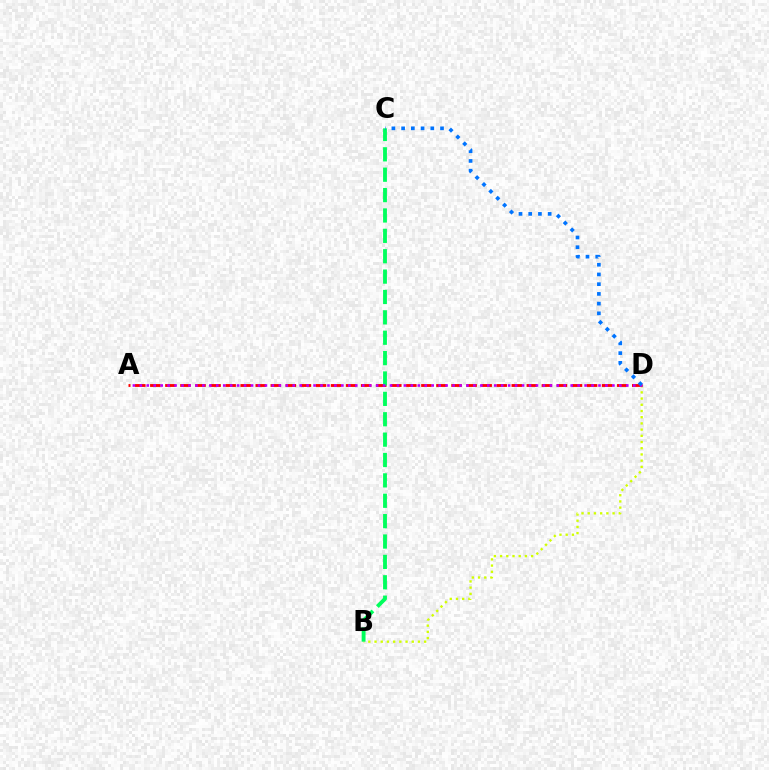{('B', 'D'): [{'color': '#d1ff00', 'line_style': 'dotted', 'thickness': 1.69}], ('A', 'D'): [{'color': '#ff0000', 'line_style': 'dashed', 'thickness': 2.05}, {'color': '#b900ff', 'line_style': 'dotted', 'thickness': 1.89}], ('B', 'C'): [{'color': '#00ff5c', 'line_style': 'dashed', 'thickness': 2.77}], ('C', 'D'): [{'color': '#0074ff', 'line_style': 'dotted', 'thickness': 2.64}]}